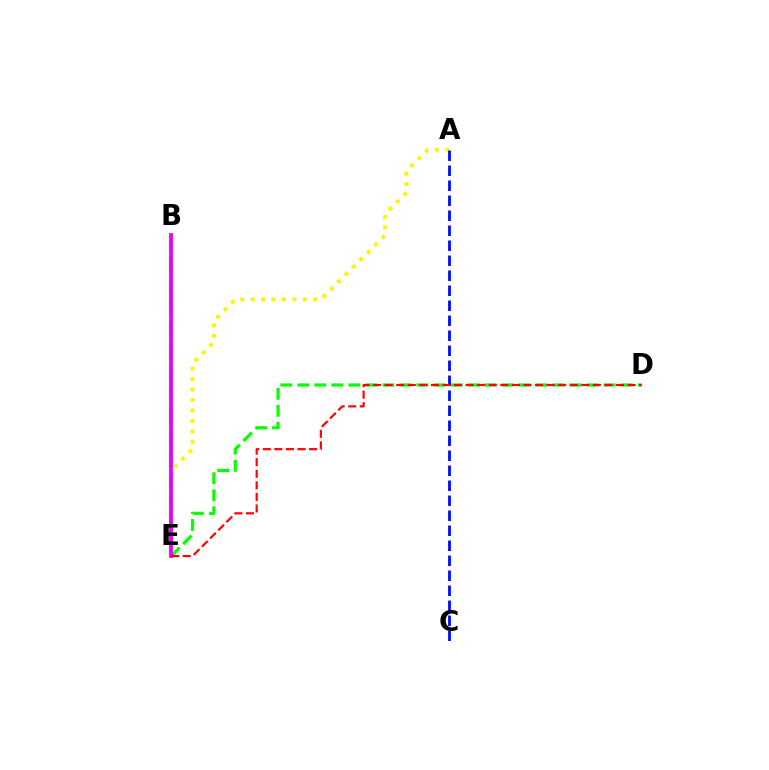{('B', 'E'): [{'color': '#00fff6', 'line_style': 'dashed', 'thickness': 2.95}, {'color': '#ee00ff', 'line_style': 'solid', 'thickness': 2.73}], ('D', 'E'): [{'color': '#08ff00', 'line_style': 'dashed', 'thickness': 2.31}, {'color': '#ff0000', 'line_style': 'dashed', 'thickness': 1.57}], ('A', 'E'): [{'color': '#fcf500', 'line_style': 'dotted', 'thickness': 2.83}], ('A', 'C'): [{'color': '#0010ff', 'line_style': 'dashed', 'thickness': 2.04}]}